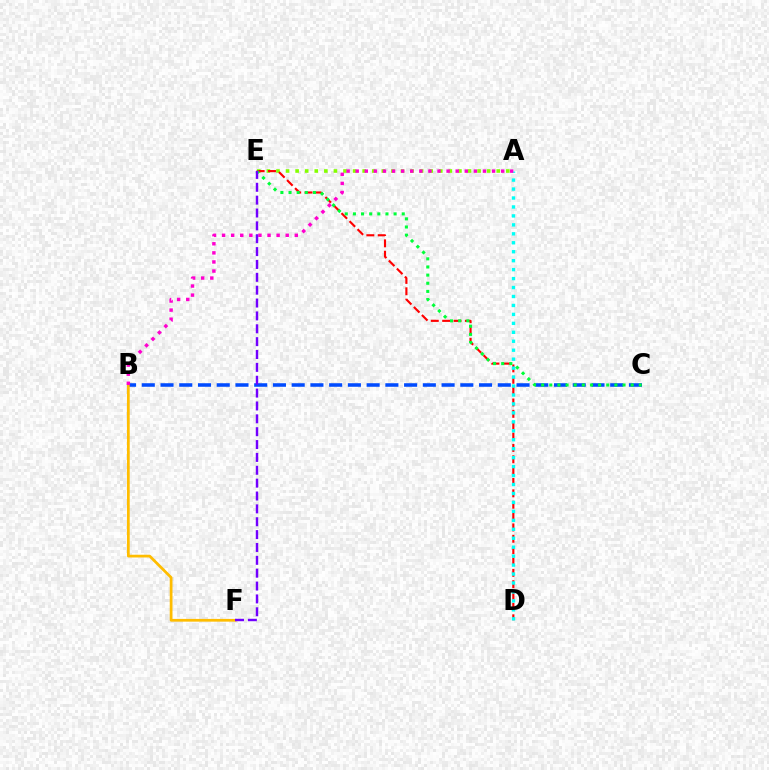{('A', 'E'): [{'color': '#84ff00', 'line_style': 'dotted', 'thickness': 2.6}], ('B', 'C'): [{'color': '#004bff', 'line_style': 'dashed', 'thickness': 2.55}], ('D', 'E'): [{'color': '#ff0000', 'line_style': 'dashed', 'thickness': 1.54}], ('A', 'D'): [{'color': '#00fff6', 'line_style': 'dotted', 'thickness': 2.43}], ('B', 'F'): [{'color': '#ffbd00', 'line_style': 'solid', 'thickness': 1.98}], ('C', 'E'): [{'color': '#00ff39', 'line_style': 'dotted', 'thickness': 2.21}], ('A', 'B'): [{'color': '#ff00cf', 'line_style': 'dotted', 'thickness': 2.47}], ('E', 'F'): [{'color': '#7200ff', 'line_style': 'dashed', 'thickness': 1.75}]}